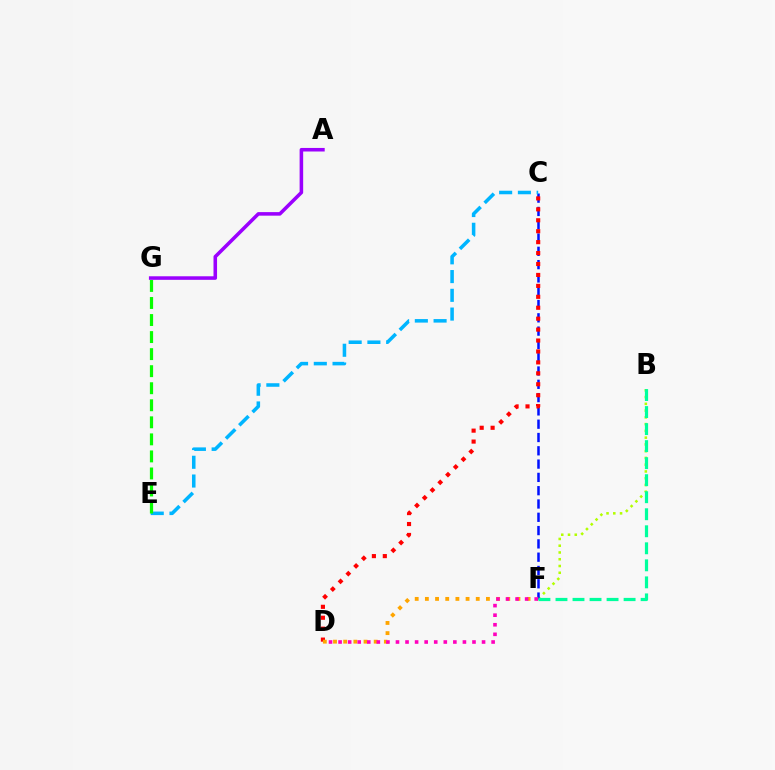{('B', 'F'): [{'color': '#b3ff00', 'line_style': 'dotted', 'thickness': 1.84}, {'color': '#00ff9d', 'line_style': 'dashed', 'thickness': 2.31}], ('A', 'G'): [{'color': '#9b00ff', 'line_style': 'solid', 'thickness': 2.56}], ('C', 'F'): [{'color': '#0010ff', 'line_style': 'dashed', 'thickness': 1.81}], ('C', 'D'): [{'color': '#ff0000', 'line_style': 'dotted', 'thickness': 2.97}], ('D', 'F'): [{'color': '#ffa500', 'line_style': 'dotted', 'thickness': 2.76}, {'color': '#ff00bd', 'line_style': 'dotted', 'thickness': 2.6}], ('C', 'E'): [{'color': '#00b5ff', 'line_style': 'dashed', 'thickness': 2.55}], ('E', 'G'): [{'color': '#08ff00', 'line_style': 'dashed', 'thickness': 2.32}]}